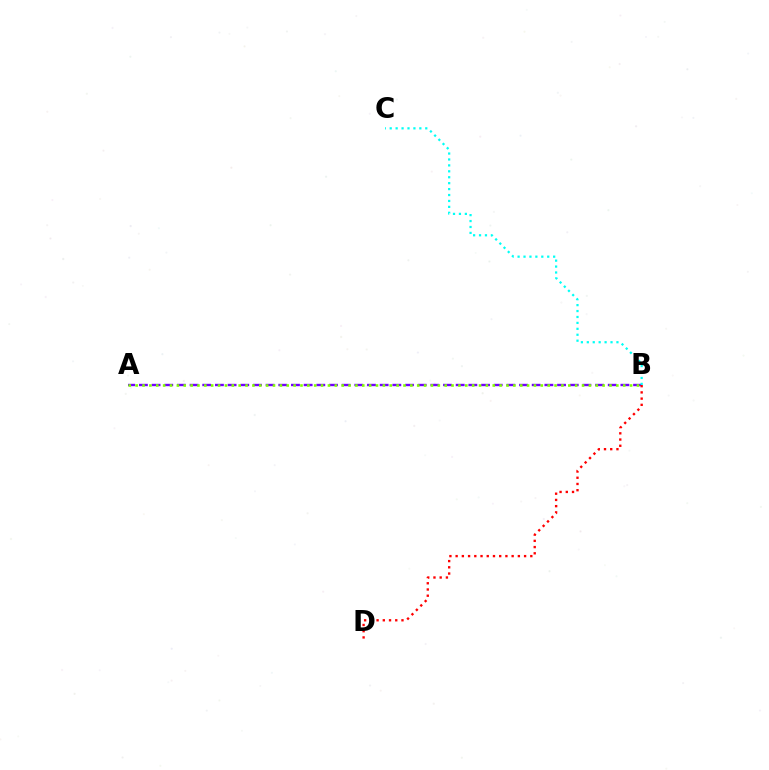{('A', 'B'): [{'color': '#7200ff', 'line_style': 'dashed', 'thickness': 1.72}, {'color': '#84ff00', 'line_style': 'dotted', 'thickness': 1.87}], ('B', 'C'): [{'color': '#00fff6', 'line_style': 'dotted', 'thickness': 1.61}], ('B', 'D'): [{'color': '#ff0000', 'line_style': 'dotted', 'thickness': 1.69}]}